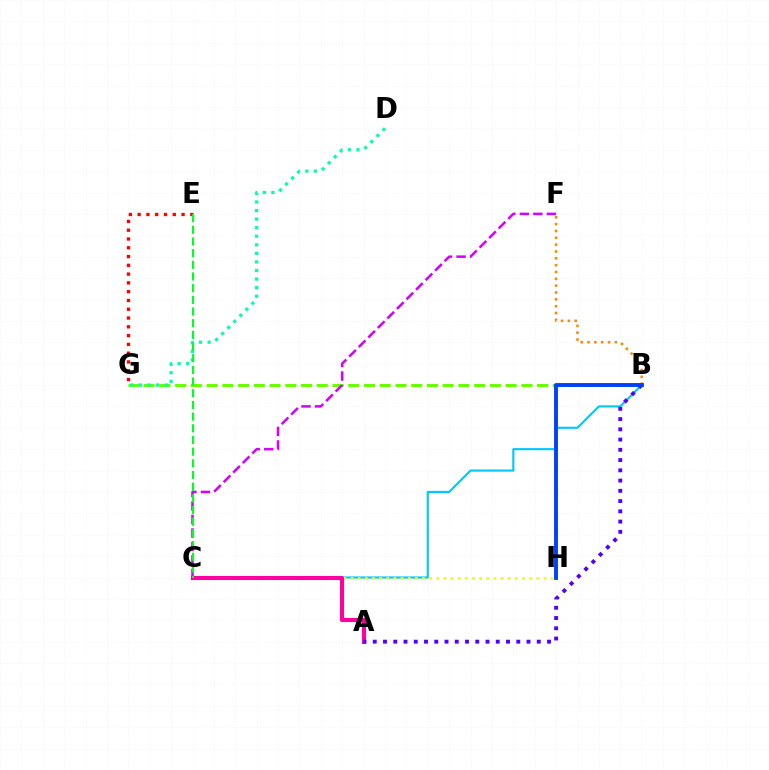{('B', 'G'): [{'color': '#66ff00', 'line_style': 'dashed', 'thickness': 2.14}], ('B', 'C'): [{'color': '#00c7ff', 'line_style': 'solid', 'thickness': 1.53}], ('D', 'G'): [{'color': '#00ffaf', 'line_style': 'dotted', 'thickness': 2.33}], ('C', 'H'): [{'color': '#eeff00', 'line_style': 'dotted', 'thickness': 1.94}], ('C', 'F'): [{'color': '#d600ff', 'line_style': 'dashed', 'thickness': 1.83}], ('B', 'F'): [{'color': '#ff8800', 'line_style': 'dotted', 'thickness': 1.86}], ('A', 'C'): [{'color': '#ff00a0', 'line_style': 'solid', 'thickness': 2.96}], ('A', 'B'): [{'color': '#4f00ff', 'line_style': 'dotted', 'thickness': 2.79}], ('E', 'G'): [{'color': '#ff0000', 'line_style': 'dotted', 'thickness': 2.39}], ('C', 'E'): [{'color': '#00ff27', 'line_style': 'dashed', 'thickness': 1.59}], ('B', 'H'): [{'color': '#003fff', 'line_style': 'solid', 'thickness': 2.79}]}